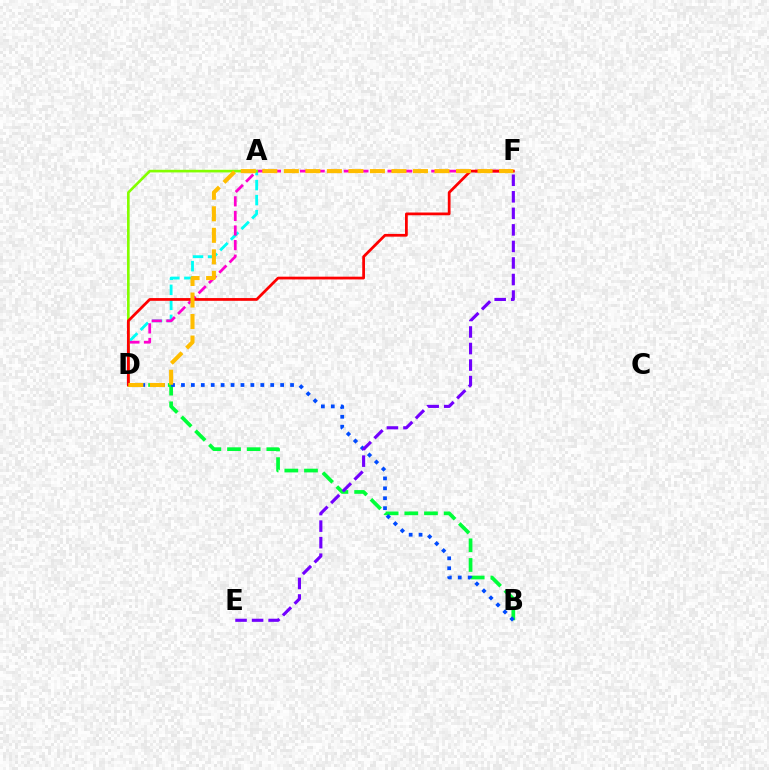{('A', 'D'): [{'color': '#00fff6', 'line_style': 'dashed', 'thickness': 2.04}, {'color': '#84ff00', 'line_style': 'solid', 'thickness': 1.9}], ('B', 'D'): [{'color': '#00ff39', 'line_style': 'dashed', 'thickness': 2.67}, {'color': '#004bff', 'line_style': 'dotted', 'thickness': 2.69}], ('D', 'F'): [{'color': '#ff00cf', 'line_style': 'dashed', 'thickness': 1.98}, {'color': '#ff0000', 'line_style': 'solid', 'thickness': 1.98}, {'color': '#ffbd00', 'line_style': 'dashed', 'thickness': 2.92}], ('E', 'F'): [{'color': '#7200ff', 'line_style': 'dashed', 'thickness': 2.25}]}